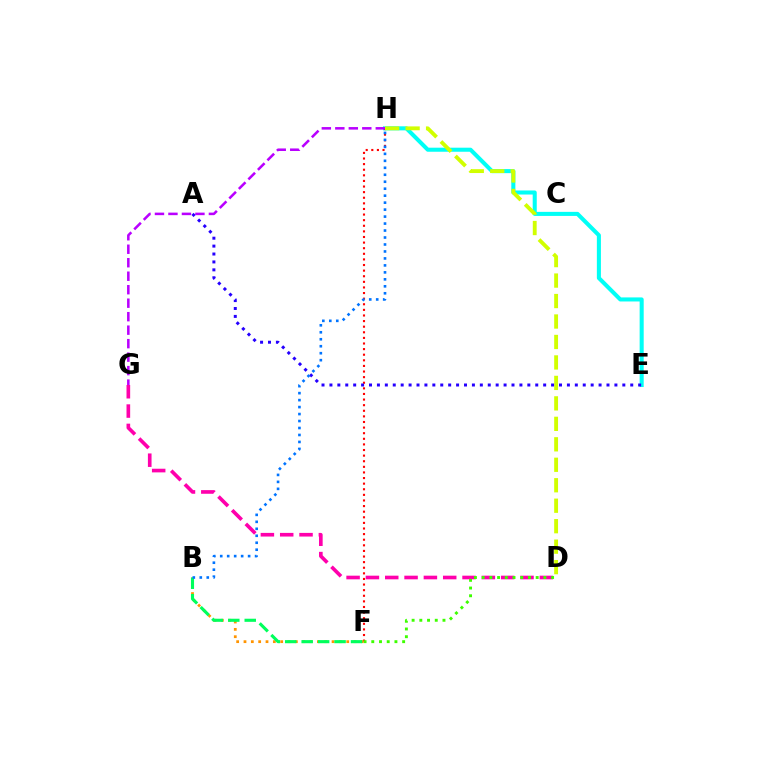{('E', 'H'): [{'color': '#00fff6', 'line_style': 'solid', 'thickness': 2.92}], ('D', 'G'): [{'color': '#ff00ac', 'line_style': 'dashed', 'thickness': 2.63}], ('F', 'H'): [{'color': '#ff0000', 'line_style': 'dotted', 'thickness': 1.52}], ('D', 'F'): [{'color': '#3dff00', 'line_style': 'dotted', 'thickness': 2.1}], ('B', 'F'): [{'color': '#ff9400', 'line_style': 'dotted', 'thickness': 1.99}, {'color': '#00ff5c', 'line_style': 'dashed', 'thickness': 2.23}], ('G', 'H'): [{'color': '#b900ff', 'line_style': 'dashed', 'thickness': 1.83}], ('D', 'H'): [{'color': '#d1ff00', 'line_style': 'dashed', 'thickness': 2.78}], ('A', 'E'): [{'color': '#2500ff', 'line_style': 'dotted', 'thickness': 2.15}], ('B', 'H'): [{'color': '#0074ff', 'line_style': 'dotted', 'thickness': 1.89}]}